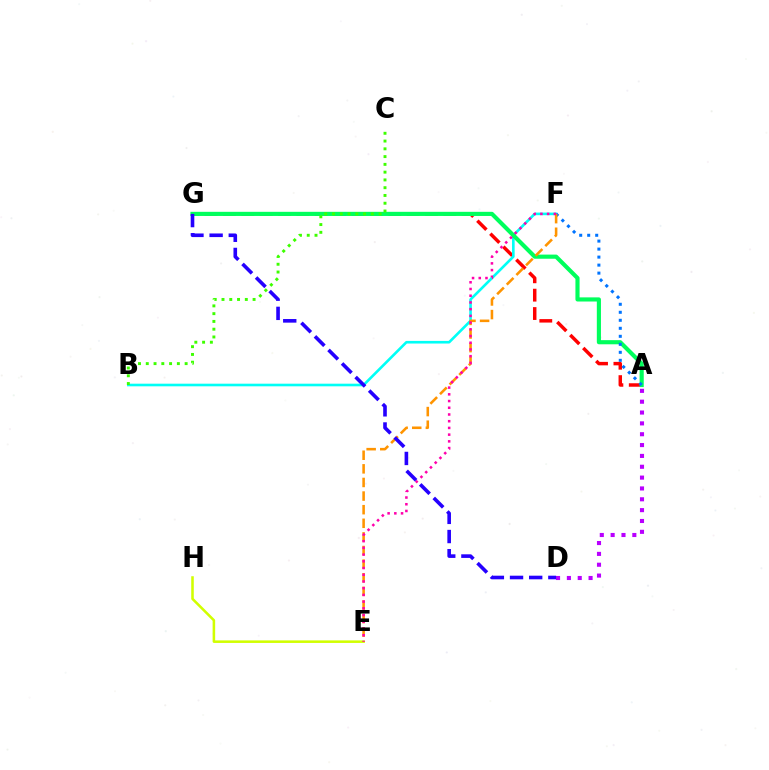{('A', 'D'): [{'color': '#b900ff', 'line_style': 'dotted', 'thickness': 2.95}], ('A', 'G'): [{'color': '#ff0000', 'line_style': 'dashed', 'thickness': 2.5}, {'color': '#00ff5c', 'line_style': 'solid', 'thickness': 2.98}], ('E', 'H'): [{'color': '#d1ff00', 'line_style': 'solid', 'thickness': 1.84}], ('B', 'F'): [{'color': '#00fff6', 'line_style': 'solid', 'thickness': 1.89}], ('B', 'C'): [{'color': '#3dff00', 'line_style': 'dotted', 'thickness': 2.11}], ('A', 'F'): [{'color': '#0074ff', 'line_style': 'dotted', 'thickness': 2.18}], ('E', 'F'): [{'color': '#ff9400', 'line_style': 'dashed', 'thickness': 1.85}, {'color': '#ff00ac', 'line_style': 'dotted', 'thickness': 1.83}], ('D', 'G'): [{'color': '#2500ff', 'line_style': 'dashed', 'thickness': 2.6}]}